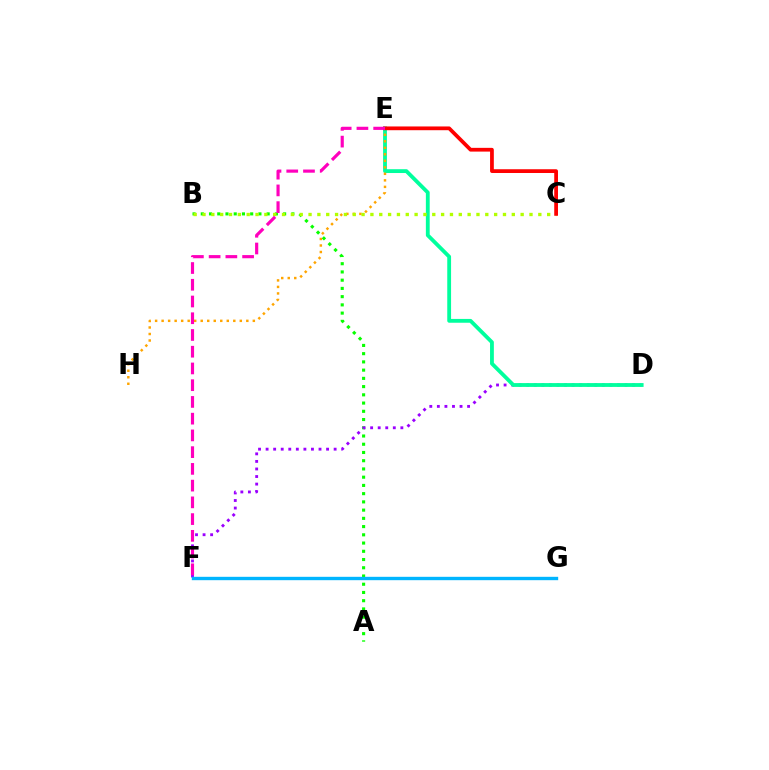{('A', 'B'): [{'color': '#08ff00', 'line_style': 'dotted', 'thickness': 2.24}], ('D', 'F'): [{'color': '#9b00ff', 'line_style': 'dotted', 'thickness': 2.05}], ('D', 'E'): [{'color': '#00ff9d', 'line_style': 'solid', 'thickness': 2.75}], ('F', 'G'): [{'color': '#0010ff', 'line_style': 'solid', 'thickness': 2.03}, {'color': '#00b5ff', 'line_style': 'solid', 'thickness': 2.43}], ('E', 'H'): [{'color': '#ffa500', 'line_style': 'dotted', 'thickness': 1.77}], ('B', 'C'): [{'color': '#b3ff00', 'line_style': 'dotted', 'thickness': 2.4}], ('C', 'E'): [{'color': '#ff0000', 'line_style': 'solid', 'thickness': 2.7}], ('E', 'F'): [{'color': '#ff00bd', 'line_style': 'dashed', 'thickness': 2.27}]}